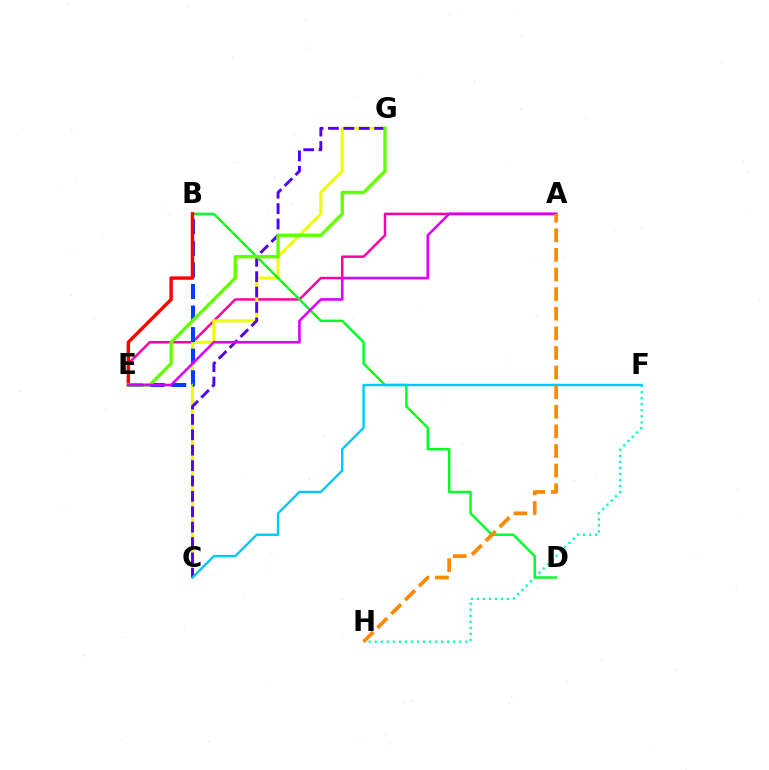{('A', 'E'): [{'color': '#ff00a0', 'line_style': 'solid', 'thickness': 1.79}, {'color': '#d600ff', 'line_style': 'solid', 'thickness': 1.85}], ('C', 'G'): [{'color': '#eeff00', 'line_style': 'solid', 'thickness': 2.19}, {'color': '#4f00ff', 'line_style': 'dashed', 'thickness': 2.09}], ('B', 'E'): [{'color': '#003fff', 'line_style': 'dashed', 'thickness': 2.93}, {'color': '#ff0000', 'line_style': 'solid', 'thickness': 2.45}], ('F', 'H'): [{'color': '#00ffaf', 'line_style': 'dotted', 'thickness': 1.64}], ('B', 'D'): [{'color': '#00ff27', 'line_style': 'solid', 'thickness': 1.77}], ('C', 'F'): [{'color': '#00c7ff', 'line_style': 'solid', 'thickness': 1.72}], ('E', 'G'): [{'color': '#66ff00', 'line_style': 'solid', 'thickness': 2.43}], ('A', 'H'): [{'color': '#ff8800', 'line_style': 'dashed', 'thickness': 2.66}]}